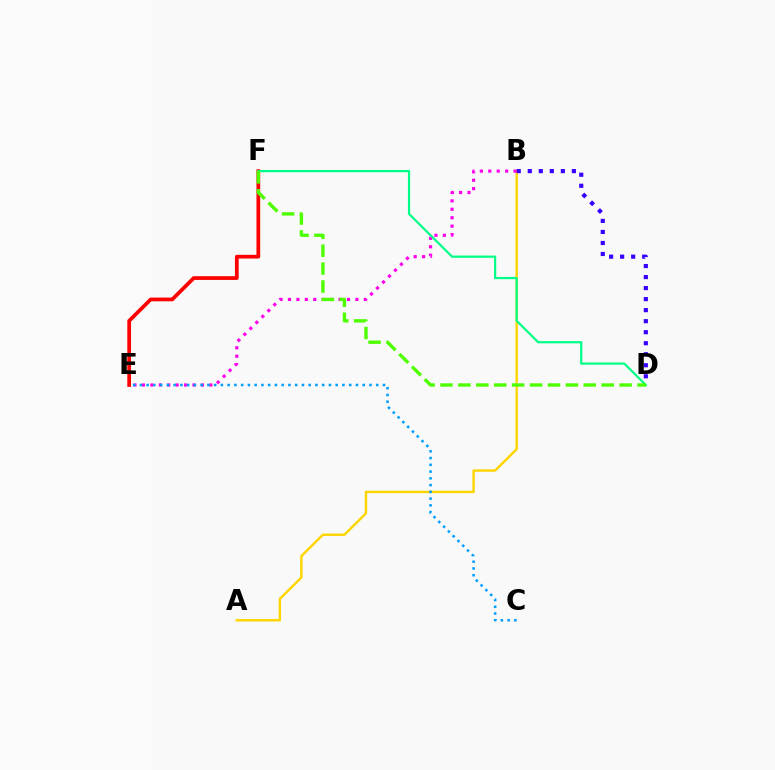{('A', 'B'): [{'color': '#ffd500', 'line_style': 'solid', 'thickness': 1.74}], ('E', 'F'): [{'color': '#ff0000', 'line_style': 'solid', 'thickness': 2.69}], ('B', 'E'): [{'color': '#ff00ed', 'line_style': 'dotted', 'thickness': 2.29}], ('D', 'F'): [{'color': '#00ff86', 'line_style': 'solid', 'thickness': 1.59}, {'color': '#4fff00', 'line_style': 'dashed', 'thickness': 2.43}], ('C', 'E'): [{'color': '#009eff', 'line_style': 'dotted', 'thickness': 1.83}], ('B', 'D'): [{'color': '#3700ff', 'line_style': 'dotted', 'thickness': 3.0}]}